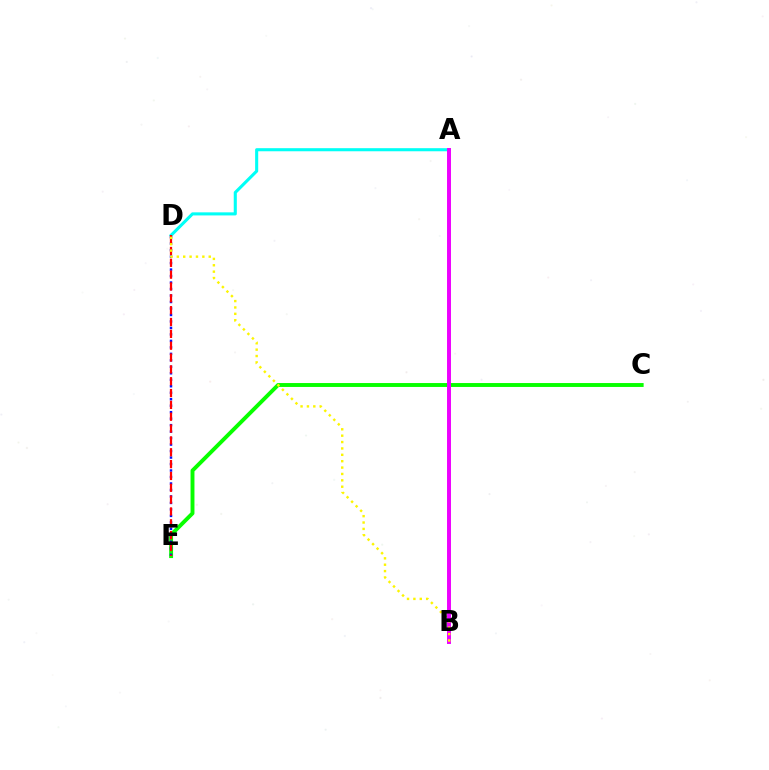{('A', 'D'): [{'color': '#00fff6', 'line_style': 'solid', 'thickness': 2.22}], ('C', 'E'): [{'color': '#08ff00', 'line_style': 'solid', 'thickness': 2.81}], ('A', 'B'): [{'color': '#ee00ff', 'line_style': 'solid', 'thickness': 2.84}], ('D', 'E'): [{'color': '#0010ff', 'line_style': 'dotted', 'thickness': 1.76}, {'color': '#ff0000', 'line_style': 'dashed', 'thickness': 1.61}], ('B', 'D'): [{'color': '#fcf500', 'line_style': 'dotted', 'thickness': 1.73}]}